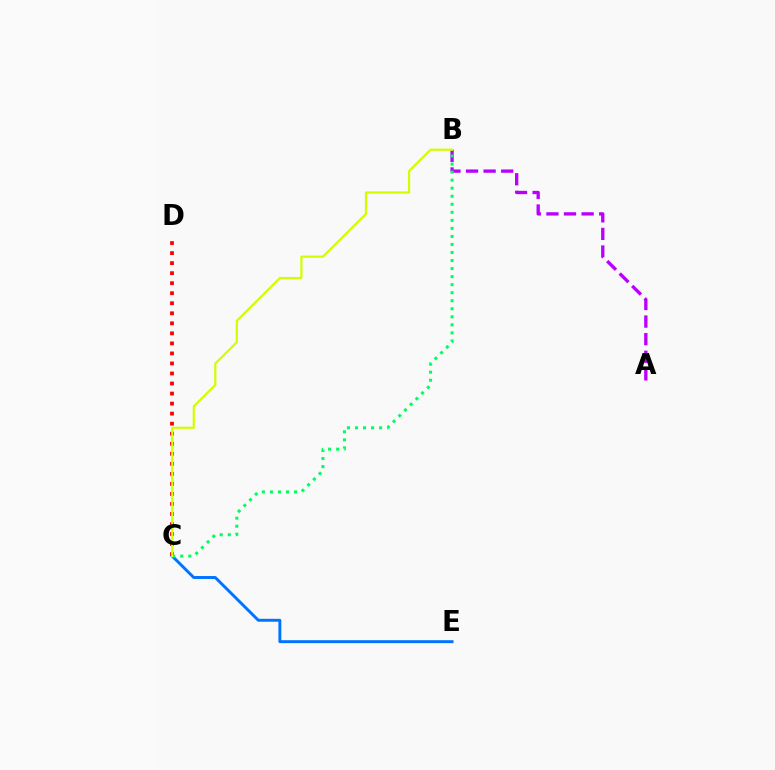{('A', 'B'): [{'color': '#b900ff', 'line_style': 'dashed', 'thickness': 2.39}], ('C', 'E'): [{'color': '#0074ff', 'line_style': 'solid', 'thickness': 2.11}], ('C', 'D'): [{'color': '#ff0000', 'line_style': 'dotted', 'thickness': 2.73}], ('B', 'C'): [{'color': '#00ff5c', 'line_style': 'dotted', 'thickness': 2.18}, {'color': '#d1ff00', 'line_style': 'solid', 'thickness': 1.59}]}